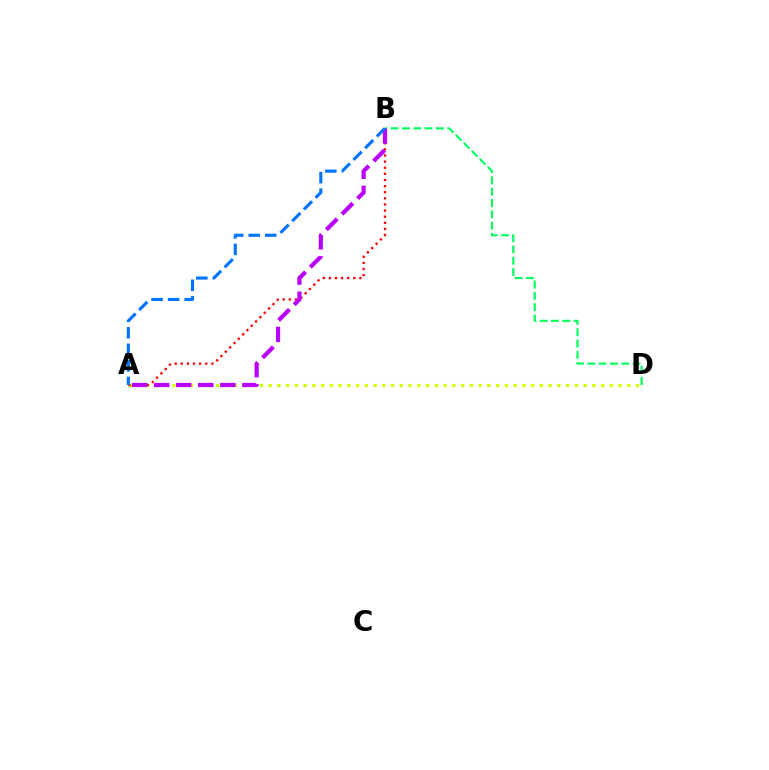{('B', 'D'): [{'color': '#00ff5c', 'line_style': 'dashed', 'thickness': 1.54}], ('A', 'D'): [{'color': '#d1ff00', 'line_style': 'dotted', 'thickness': 2.38}], ('A', 'B'): [{'color': '#ff0000', 'line_style': 'dotted', 'thickness': 1.66}, {'color': '#b900ff', 'line_style': 'dashed', 'thickness': 3.0}, {'color': '#0074ff', 'line_style': 'dashed', 'thickness': 2.25}]}